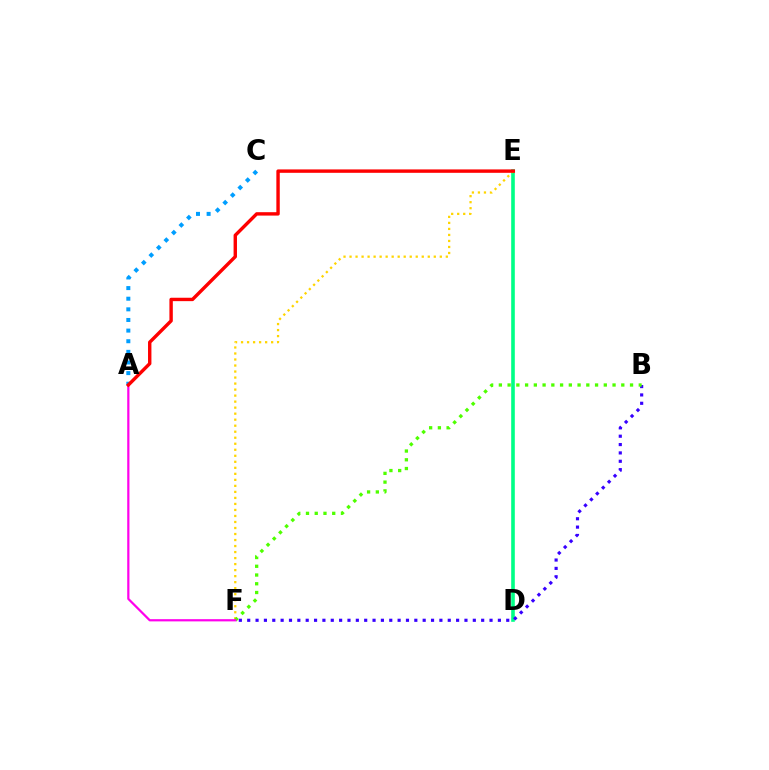{('D', 'E'): [{'color': '#00ff86', 'line_style': 'solid', 'thickness': 2.6}], ('B', 'F'): [{'color': '#3700ff', 'line_style': 'dotted', 'thickness': 2.27}, {'color': '#4fff00', 'line_style': 'dotted', 'thickness': 2.38}], ('E', 'F'): [{'color': '#ffd500', 'line_style': 'dotted', 'thickness': 1.63}], ('A', 'C'): [{'color': '#009eff', 'line_style': 'dotted', 'thickness': 2.89}], ('A', 'F'): [{'color': '#ff00ed', 'line_style': 'solid', 'thickness': 1.6}], ('A', 'E'): [{'color': '#ff0000', 'line_style': 'solid', 'thickness': 2.45}]}